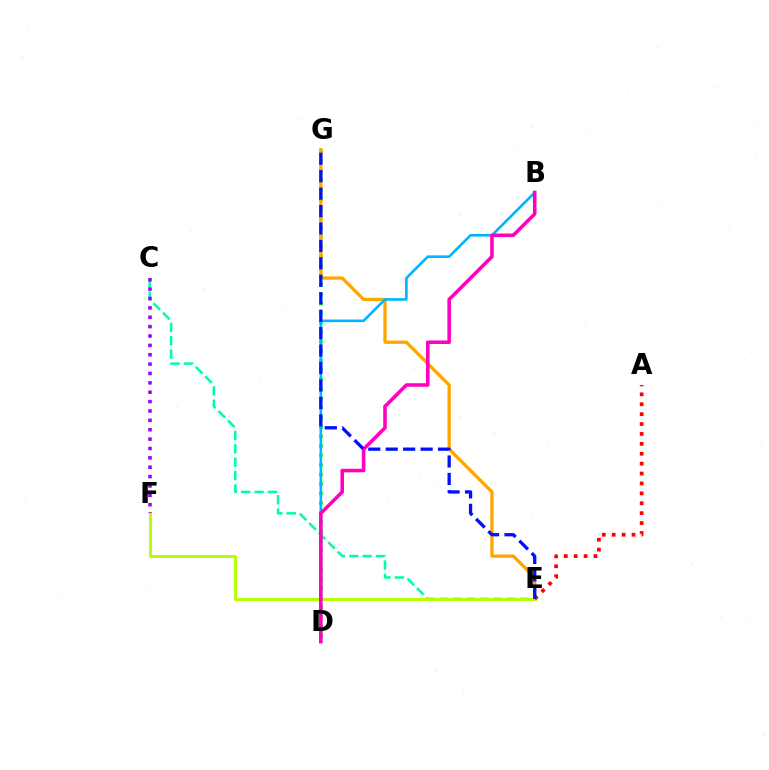{('D', 'G'): [{'color': '#08ff00', 'line_style': 'dotted', 'thickness': 2.58}], ('E', 'G'): [{'color': '#ffa500', 'line_style': 'solid', 'thickness': 2.36}, {'color': '#0010ff', 'line_style': 'dashed', 'thickness': 2.37}], ('C', 'E'): [{'color': '#00ff9d', 'line_style': 'dashed', 'thickness': 1.82}], ('E', 'F'): [{'color': '#b3ff00', 'line_style': 'solid', 'thickness': 2.12}], ('B', 'D'): [{'color': '#00b5ff', 'line_style': 'solid', 'thickness': 1.87}, {'color': '#ff00bd', 'line_style': 'solid', 'thickness': 2.56}], ('C', 'F'): [{'color': '#9b00ff', 'line_style': 'dotted', 'thickness': 2.55}], ('A', 'E'): [{'color': '#ff0000', 'line_style': 'dotted', 'thickness': 2.69}]}